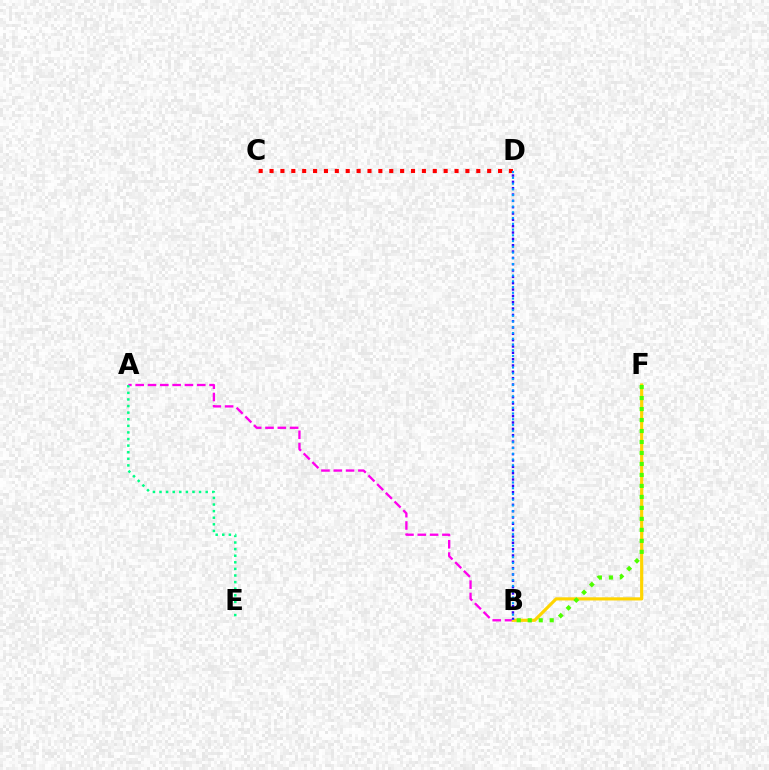{('C', 'D'): [{'color': '#ff0000', 'line_style': 'dotted', 'thickness': 2.96}], ('A', 'B'): [{'color': '#ff00ed', 'line_style': 'dashed', 'thickness': 1.67}], ('B', 'F'): [{'color': '#ffd500', 'line_style': 'solid', 'thickness': 2.27}, {'color': '#4fff00', 'line_style': 'dotted', 'thickness': 2.98}], ('B', 'D'): [{'color': '#3700ff', 'line_style': 'dotted', 'thickness': 1.72}, {'color': '#009eff', 'line_style': 'dotted', 'thickness': 1.56}], ('A', 'E'): [{'color': '#00ff86', 'line_style': 'dotted', 'thickness': 1.79}]}